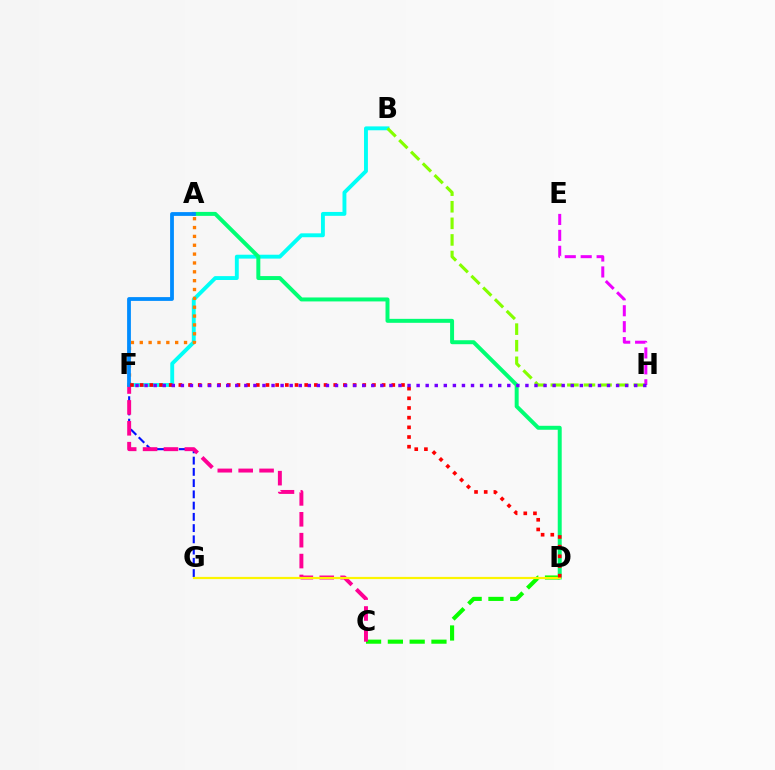{('B', 'F'): [{'color': '#00fff6', 'line_style': 'solid', 'thickness': 2.8}], ('E', 'H'): [{'color': '#ee00ff', 'line_style': 'dashed', 'thickness': 2.16}], ('A', 'F'): [{'color': '#ff7c00', 'line_style': 'dotted', 'thickness': 2.4}, {'color': '#008cff', 'line_style': 'solid', 'thickness': 2.73}], ('C', 'D'): [{'color': '#08ff00', 'line_style': 'dashed', 'thickness': 2.96}], ('F', 'G'): [{'color': '#0010ff', 'line_style': 'dashed', 'thickness': 1.53}], ('A', 'D'): [{'color': '#00ff74', 'line_style': 'solid', 'thickness': 2.86}], ('C', 'F'): [{'color': '#ff0094', 'line_style': 'dashed', 'thickness': 2.84}], ('B', 'H'): [{'color': '#84ff00', 'line_style': 'dashed', 'thickness': 2.25}], ('D', 'G'): [{'color': '#fcf500', 'line_style': 'solid', 'thickness': 1.58}], ('D', 'F'): [{'color': '#ff0000', 'line_style': 'dotted', 'thickness': 2.63}], ('F', 'H'): [{'color': '#7200ff', 'line_style': 'dotted', 'thickness': 2.46}]}